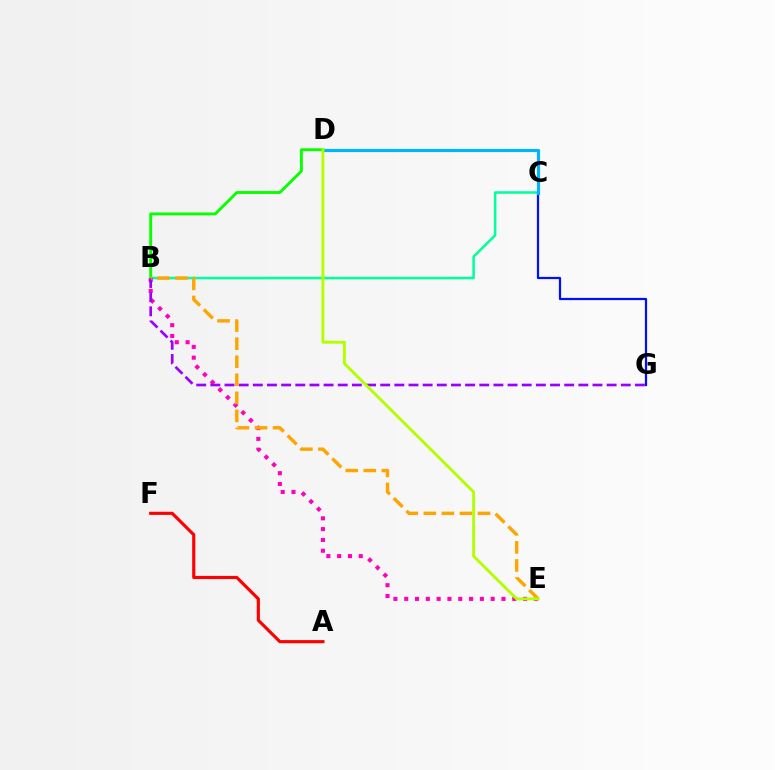{('C', 'G'): [{'color': '#0010ff', 'line_style': 'solid', 'thickness': 1.6}], ('B', 'C'): [{'color': '#00ff9d', 'line_style': 'solid', 'thickness': 1.81}], ('A', 'F'): [{'color': '#ff0000', 'line_style': 'solid', 'thickness': 2.26}], ('C', 'D'): [{'color': '#00b5ff', 'line_style': 'solid', 'thickness': 2.28}], ('B', 'E'): [{'color': '#ff00bd', 'line_style': 'dotted', 'thickness': 2.94}, {'color': '#ffa500', 'line_style': 'dashed', 'thickness': 2.45}], ('B', 'D'): [{'color': '#08ff00', 'line_style': 'solid', 'thickness': 2.08}], ('B', 'G'): [{'color': '#9b00ff', 'line_style': 'dashed', 'thickness': 1.92}], ('D', 'E'): [{'color': '#b3ff00', 'line_style': 'solid', 'thickness': 2.07}]}